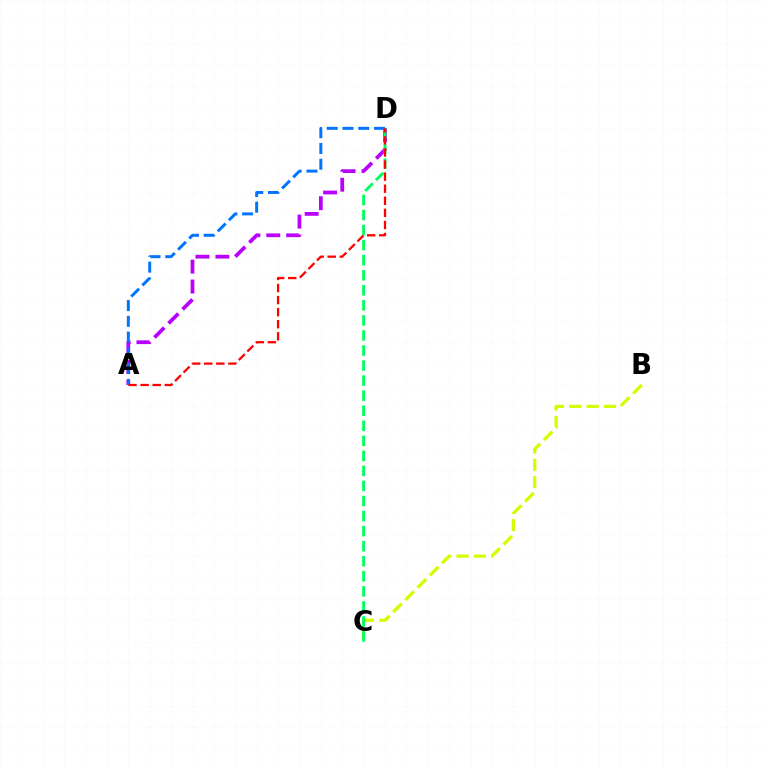{('A', 'D'): [{'color': '#b900ff', 'line_style': 'dashed', 'thickness': 2.71}, {'color': '#0074ff', 'line_style': 'dashed', 'thickness': 2.14}, {'color': '#ff0000', 'line_style': 'dashed', 'thickness': 1.64}], ('B', 'C'): [{'color': '#d1ff00', 'line_style': 'dashed', 'thickness': 2.35}], ('C', 'D'): [{'color': '#00ff5c', 'line_style': 'dashed', 'thickness': 2.04}]}